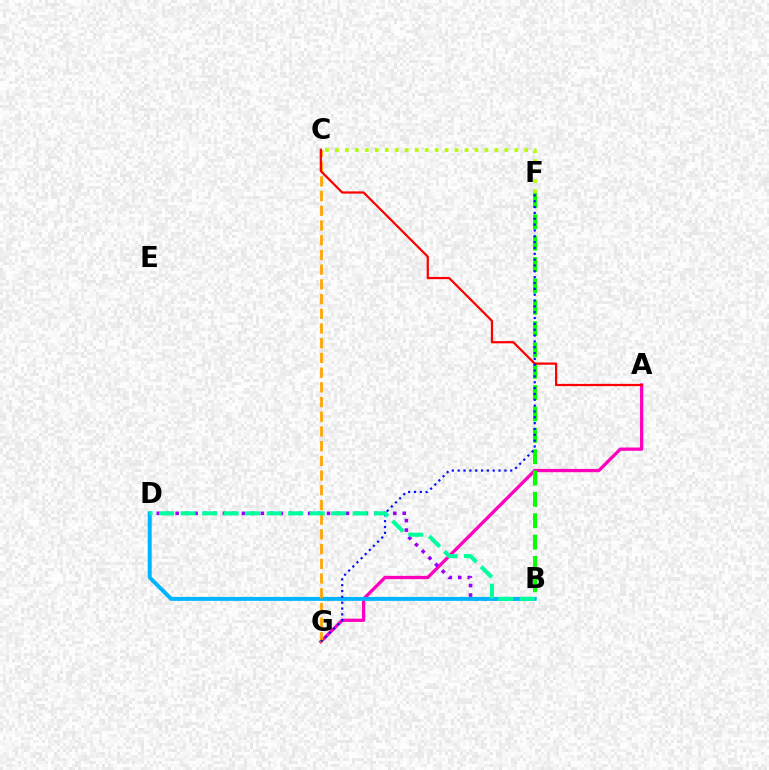{('A', 'G'): [{'color': '#ff00bd', 'line_style': 'solid', 'thickness': 2.36}], ('B', 'F'): [{'color': '#08ff00', 'line_style': 'dashed', 'thickness': 2.9}], ('B', 'D'): [{'color': '#9b00ff', 'line_style': 'dotted', 'thickness': 2.57}, {'color': '#00b5ff', 'line_style': 'solid', 'thickness': 2.85}, {'color': '#00ff9d', 'line_style': 'dashed', 'thickness': 2.92}], ('C', 'G'): [{'color': '#ffa500', 'line_style': 'dashed', 'thickness': 2.0}], ('A', 'C'): [{'color': '#ff0000', 'line_style': 'solid', 'thickness': 1.6}], ('F', 'G'): [{'color': '#0010ff', 'line_style': 'dotted', 'thickness': 1.59}], ('C', 'F'): [{'color': '#b3ff00', 'line_style': 'dotted', 'thickness': 2.71}]}